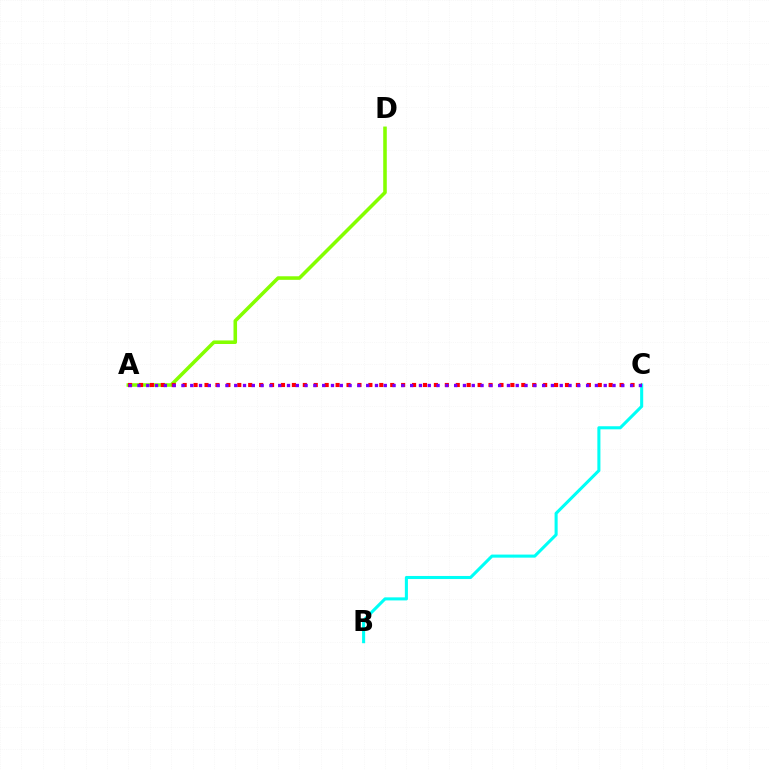{('B', 'C'): [{'color': '#00fff6', 'line_style': 'solid', 'thickness': 2.21}], ('A', 'D'): [{'color': '#84ff00', 'line_style': 'solid', 'thickness': 2.56}], ('A', 'C'): [{'color': '#ff0000', 'line_style': 'dotted', 'thickness': 2.97}, {'color': '#7200ff', 'line_style': 'dotted', 'thickness': 2.39}]}